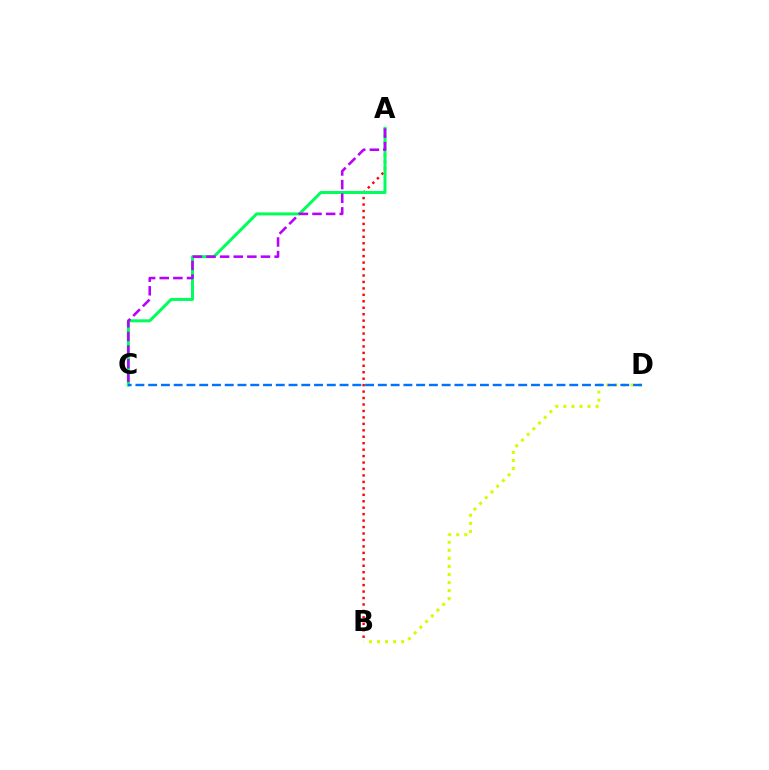{('A', 'B'): [{'color': '#ff0000', 'line_style': 'dotted', 'thickness': 1.75}], ('A', 'C'): [{'color': '#00ff5c', 'line_style': 'solid', 'thickness': 2.16}, {'color': '#b900ff', 'line_style': 'dashed', 'thickness': 1.85}], ('B', 'D'): [{'color': '#d1ff00', 'line_style': 'dotted', 'thickness': 2.19}], ('C', 'D'): [{'color': '#0074ff', 'line_style': 'dashed', 'thickness': 1.73}]}